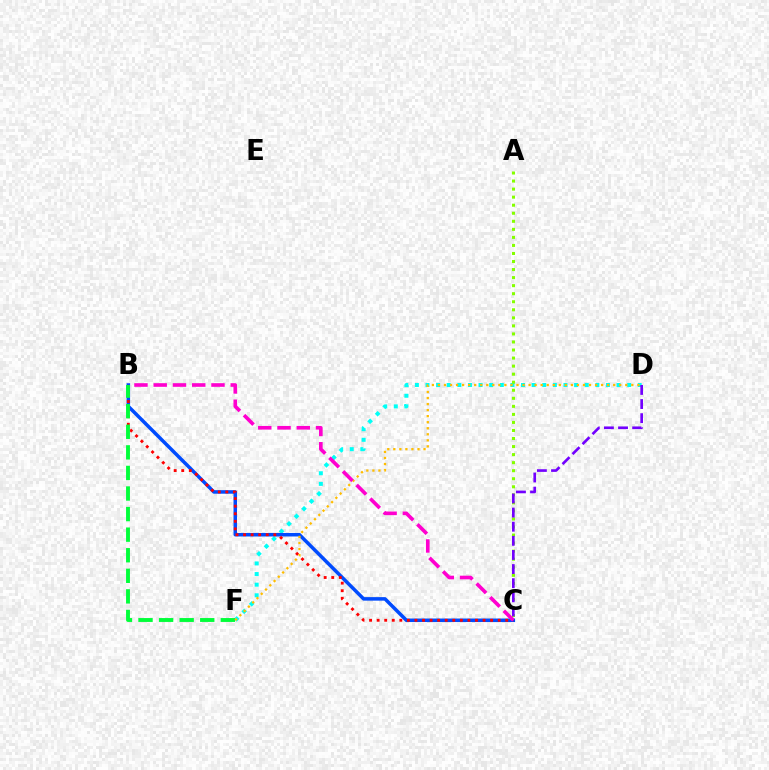{('D', 'F'): [{'color': '#00fff6', 'line_style': 'dotted', 'thickness': 2.88}, {'color': '#ffbd00', 'line_style': 'dotted', 'thickness': 1.64}], ('B', 'C'): [{'color': '#004bff', 'line_style': 'solid', 'thickness': 2.53}, {'color': '#ff0000', 'line_style': 'dotted', 'thickness': 2.06}, {'color': '#ff00cf', 'line_style': 'dashed', 'thickness': 2.62}], ('A', 'C'): [{'color': '#84ff00', 'line_style': 'dotted', 'thickness': 2.19}], ('B', 'F'): [{'color': '#00ff39', 'line_style': 'dashed', 'thickness': 2.79}], ('C', 'D'): [{'color': '#7200ff', 'line_style': 'dashed', 'thickness': 1.92}]}